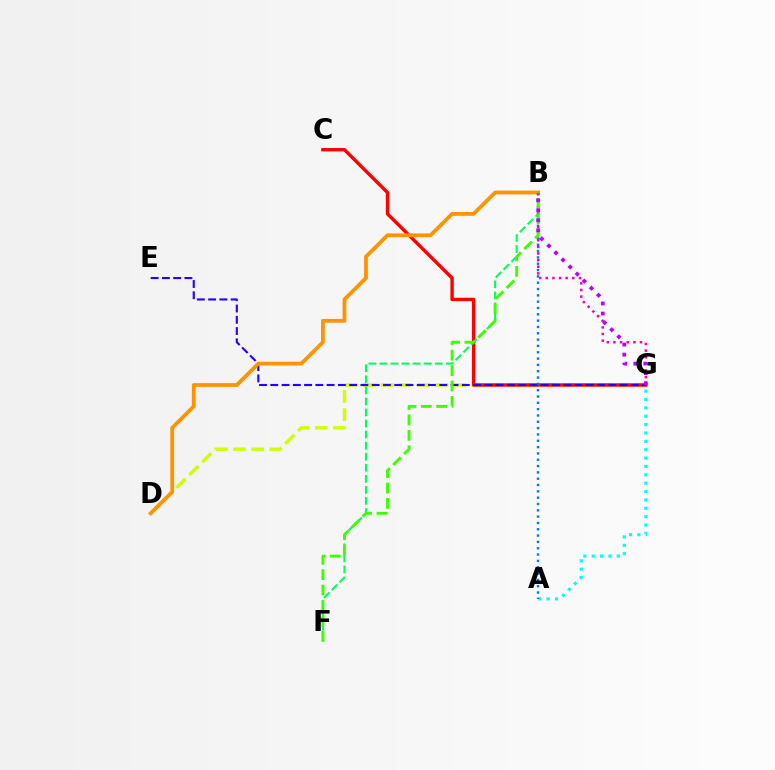{('D', 'G'): [{'color': '#d1ff00', 'line_style': 'dashed', 'thickness': 2.46}], ('A', 'G'): [{'color': '#00fff6', 'line_style': 'dotted', 'thickness': 2.27}], ('C', 'G'): [{'color': '#ff0000', 'line_style': 'solid', 'thickness': 2.45}], ('E', 'G'): [{'color': '#2500ff', 'line_style': 'dashed', 'thickness': 1.53}], ('B', 'D'): [{'color': '#ff9400', 'line_style': 'solid', 'thickness': 2.73}], ('A', 'B'): [{'color': '#0074ff', 'line_style': 'dotted', 'thickness': 1.72}], ('B', 'F'): [{'color': '#00ff5c', 'line_style': 'dashed', 'thickness': 1.5}, {'color': '#3dff00', 'line_style': 'dashed', 'thickness': 2.09}], ('B', 'G'): [{'color': '#ff00ac', 'line_style': 'dotted', 'thickness': 1.8}, {'color': '#b900ff', 'line_style': 'dotted', 'thickness': 2.72}]}